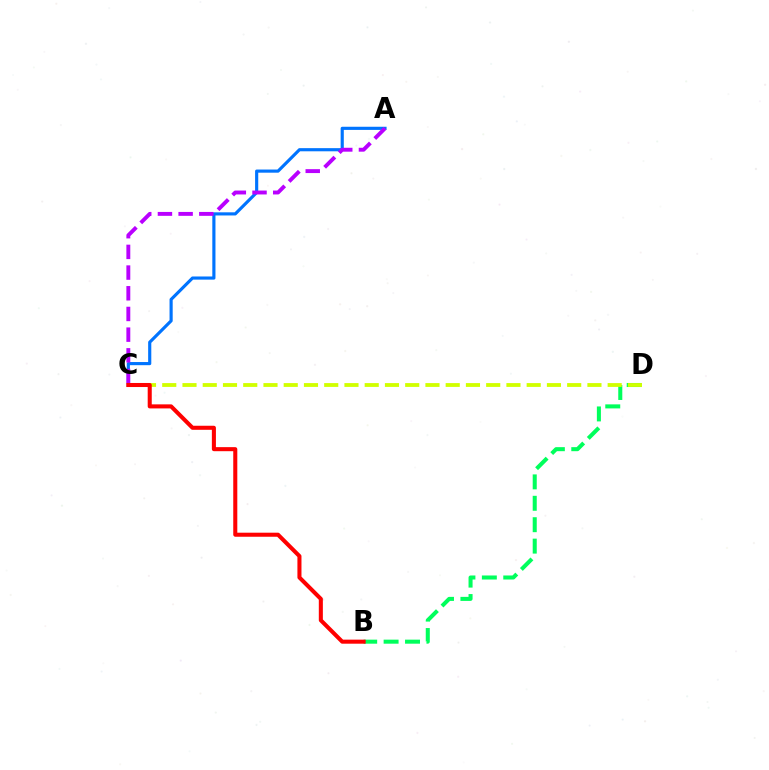{('B', 'D'): [{'color': '#00ff5c', 'line_style': 'dashed', 'thickness': 2.91}], ('C', 'D'): [{'color': '#d1ff00', 'line_style': 'dashed', 'thickness': 2.75}], ('A', 'C'): [{'color': '#0074ff', 'line_style': 'solid', 'thickness': 2.27}, {'color': '#b900ff', 'line_style': 'dashed', 'thickness': 2.81}], ('B', 'C'): [{'color': '#ff0000', 'line_style': 'solid', 'thickness': 2.92}]}